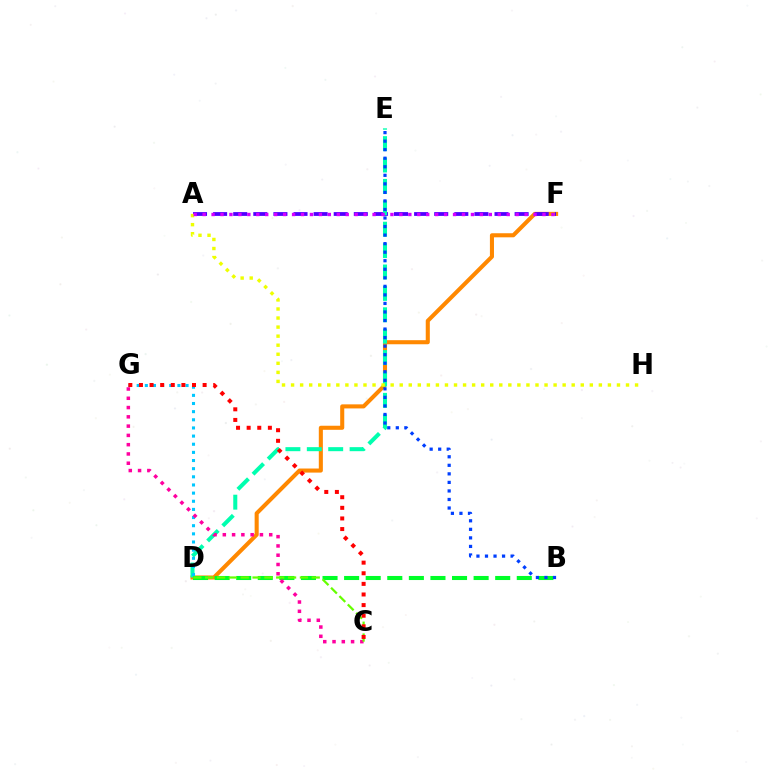{('D', 'F'): [{'color': '#ff8800', 'line_style': 'solid', 'thickness': 2.93}], ('A', 'F'): [{'color': '#4f00ff', 'line_style': 'dashed', 'thickness': 2.73}, {'color': '#d600ff', 'line_style': 'dotted', 'thickness': 2.43}], ('D', 'E'): [{'color': '#00ffaf', 'line_style': 'dashed', 'thickness': 2.91}], ('B', 'D'): [{'color': '#00ff27', 'line_style': 'dashed', 'thickness': 2.93}], ('D', 'G'): [{'color': '#00c7ff', 'line_style': 'dotted', 'thickness': 2.21}], ('B', 'E'): [{'color': '#003fff', 'line_style': 'dotted', 'thickness': 2.32}], ('A', 'H'): [{'color': '#eeff00', 'line_style': 'dotted', 'thickness': 2.46}], ('C', 'G'): [{'color': '#ff00a0', 'line_style': 'dotted', 'thickness': 2.52}, {'color': '#ff0000', 'line_style': 'dotted', 'thickness': 2.88}], ('C', 'D'): [{'color': '#66ff00', 'line_style': 'dashed', 'thickness': 1.61}]}